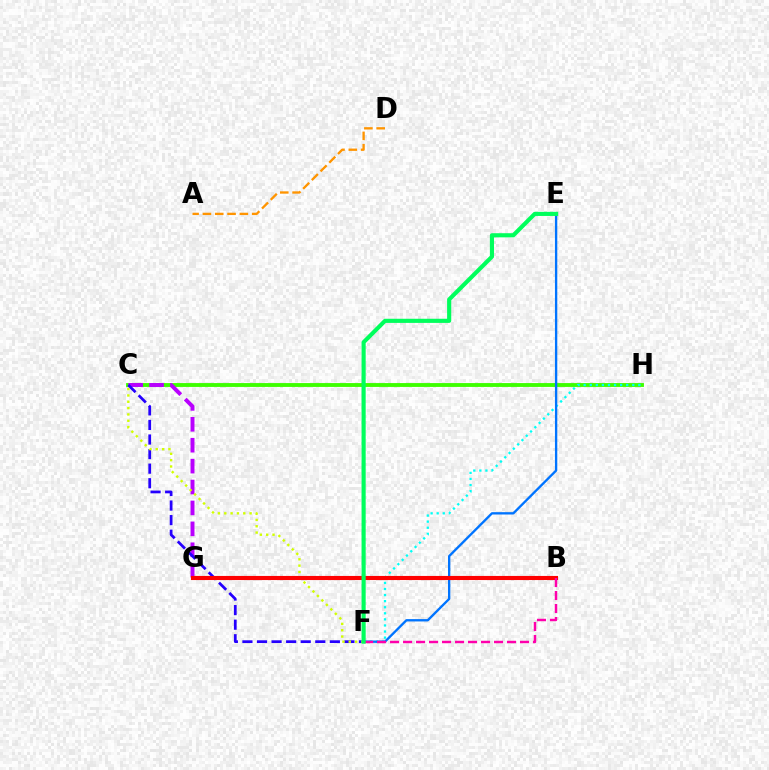{('C', 'H'): [{'color': '#3dff00', 'line_style': 'solid', 'thickness': 2.77}], ('A', 'D'): [{'color': '#ff9400', 'line_style': 'dashed', 'thickness': 1.67}], ('F', 'H'): [{'color': '#00fff6', 'line_style': 'dotted', 'thickness': 1.65}], ('E', 'F'): [{'color': '#0074ff', 'line_style': 'solid', 'thickness': 1.68}, {'color': '#00ff5c', 'line_style': 'solid', 'thickness': 2.98}], ('C', 'G'): [{'color': '#b900ff', 'line_style': 'dashed', 'thickness': 2.84}], ('C', 'F'): [{'color': '#2500ff', 'line_style': 'dashed', 'thickness': 1.98}, {'color': '#d1ff00', 'line_style': 'dotted', 'thickness': 1.72}], ('B', 'G'): [{'color': '#ff0000', 'line_style': 'solid', 'thickness': 2.96}], ('B', 'F'): [{'color': '#ff00ac', 'line_style': 'dashed', 'thickness': 1.77}]}